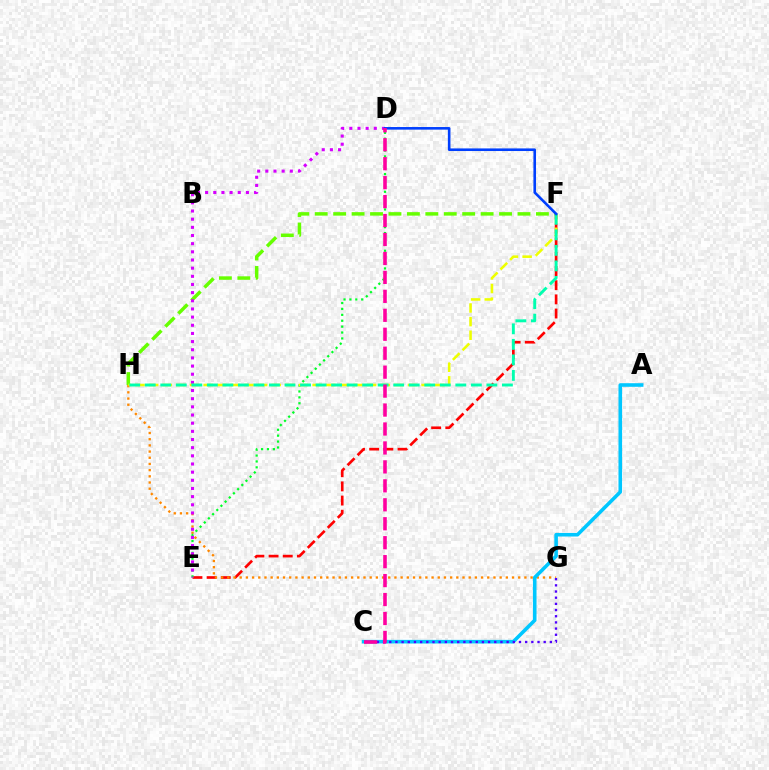{('E', 'F'): [{'color': '#ff0000', 'line_style': 'dashed', 'thickness': 1.92}], ('F', 'H'): [{'color': '#66ff00', 'line_style': 'dashed', 'thickness': 2.5}, {'color': '#eeff00', 'line_style': 'dashed', 'thickness': 1.85}, {'color': '#00ffaf', 'line_style': 'dashed', 'thickness': 2.11}], ('G', 'H'): [{'color': '#ff8800', 'line_style': 'dotted', 'thickness': 1.68}], ('D', 'E'): [{'color': '#00ff27', 'line_style': 'dotted', 'thickness': 1.6}, {'color': '#d600ff', 'line_style': 'dotted', 'thickness': 2.22}], ('A', 'C'): [{'color': '#00c7ff', 'line_style': 'solid', 'thickness': 2.58}], ('C', 'G'): [{'color': '#4f00ff', 'line_style': 'dotted', 'thickness': 1.68}], ('D', 'F'): [{'color': '#003fff', 'line_style': 'solid', 'thickness': 1.88}], ('C', 'D'): [{'color': '#ff00a0', 'line_style': 'dashed', 'thickness': 2.57}]}